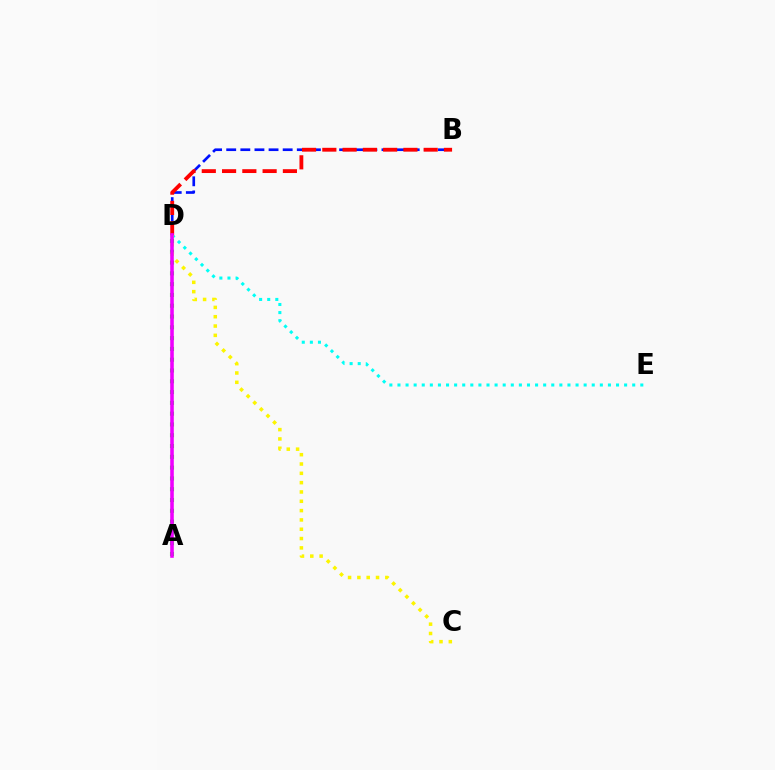{('D', 'E'): [{'color': '#00fff6', 'line_style': 'dotted', 'thickness': 2.2}], ('A', 'D'): [{'color': '#08ff00', 'line_style': 'dotted', 'thickness': 2.93}, {'color': '#ee00ff', 'line_style': 'solid', 'thickness': 2.58}], ('B', 'D'): [{'color': '#0010ff', 'line_style': 'dashed', 'thickness': 1.92}, {'color': '#ff0000', 'line_style': 'dashed', 'thickness': 2.75}], ('C', 'D'): [{'color': '#fcf500', 'line_style': 'dotted', 'thickness': 2.53}]}